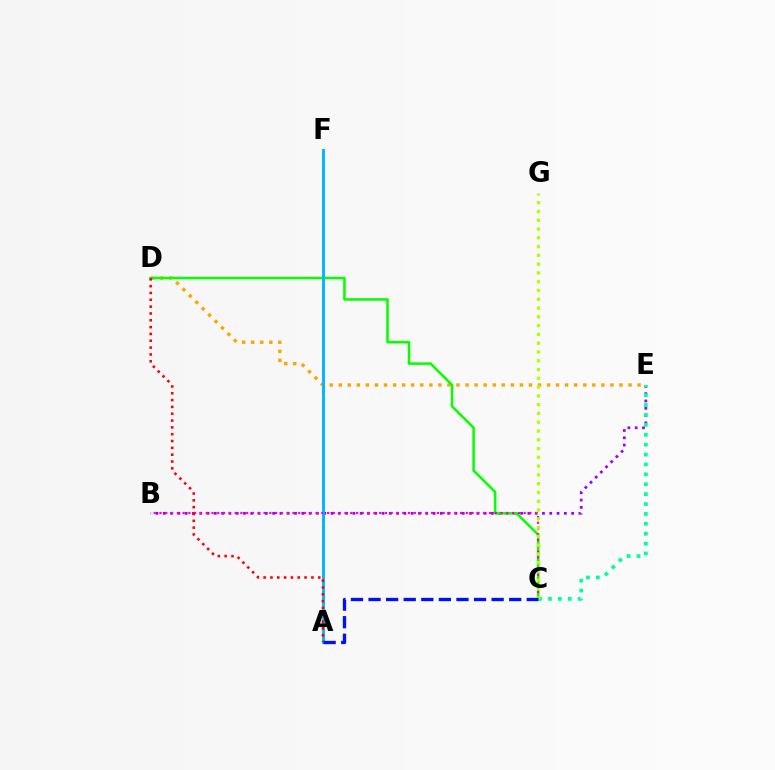{('D', 'E'): [{'color': '#ffa500', 'line_style': 'dotted', 'thickness': 2.46}], ('B', 'E'): [{'color': '#9b00ff', 'line_style': 'dotted', 'thickness': 1.98}], ('C', 'D'): [{'color': '#08ff00', 'line_style': 'solid', 'thickness': 1.82}], ('A', 'F'): [{'color': '#00b5ff', 'line_style': 'solid', 'thickness': 2.08}], ('B', 'C'): [{'color': '#ff00bd', 'line_style': 'dotted', 'thickness': 1.57}], ('C', 'E'): [{'color': '#00ff9d', 'line_style': 'dotted', 'thickness': 2.69}], ('A', 'D'): [{'color': '#ff0000', 'line_style': 'dotted', 'thickness': 1.85}], ('C', 'G'): [{'color': '#b3ff00', 'line_style': 'dotted', 'thickness': 2.39}], ('A', 'C'): [{'color': '#0010ff', 'line_style': 'dashed', 'thickness': 2.39}]}